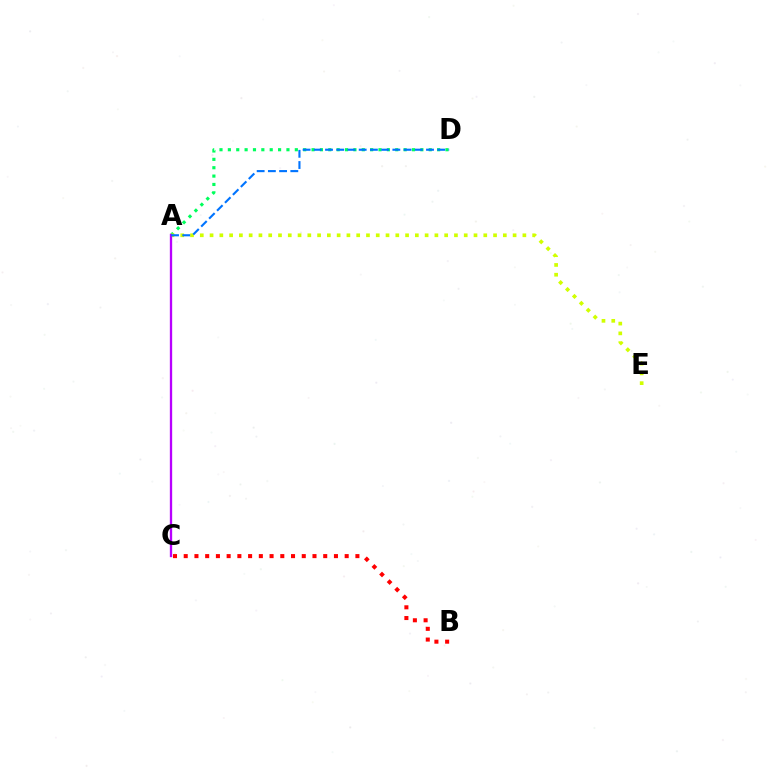{('A', 'D'): [{'color': '#00ff5c', 'line_style': 'dotted', 'thickness': 2.27}, {'color': '#0074ff', 'line_style': 'dashed', 'thickness': 1.52}], ('B', 'C'): [{'color': '#ff0000', 'line_style': 'dotted', 'thickness': 2.92}], ('A', 'E'): [{'color': '#d1ff00', 'line_style': 'dotted', 'thickness': 2.66}], ('A', 'C'): [{'color': '#b900ff', 'line_style': 'solid', 'thickness': 1.67}]}